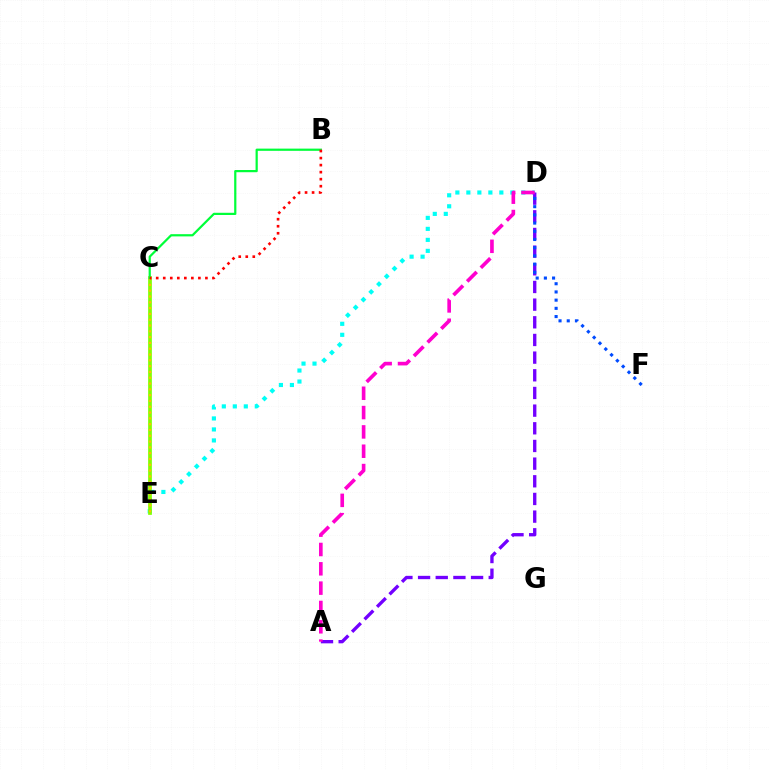{('D', 'E'): [{'color': '#00fff6', 'line_style': 'dotted', 'thickness': 2.99}], ('A', 'D'): [{'color': '#7200ff', 'line_style': 'dashed', 'thickness': 2.4}, {'color': '#ff00cf', 'line_style': 'dashed', 'thickness': 2.63}], ('C', 'E'): [{'color': '#84ff00', 'line_style': 'solid', 'thickness': 2.68}, {'color': '#ffbd00', 'line_style': 'dotted', 'thickness': 1.58}], ('D', 'F'): [{'color': '#004bff', 'line_style': 'dotted', 'thickness': 2.23}], ('B', 'C'): [{'color': '#00ff39', 'line_style': 'solid', 'thickness': 1.59}, {'color': '#ff0000', 'line_style': 'dotted', 'thickness': 1.91}]}